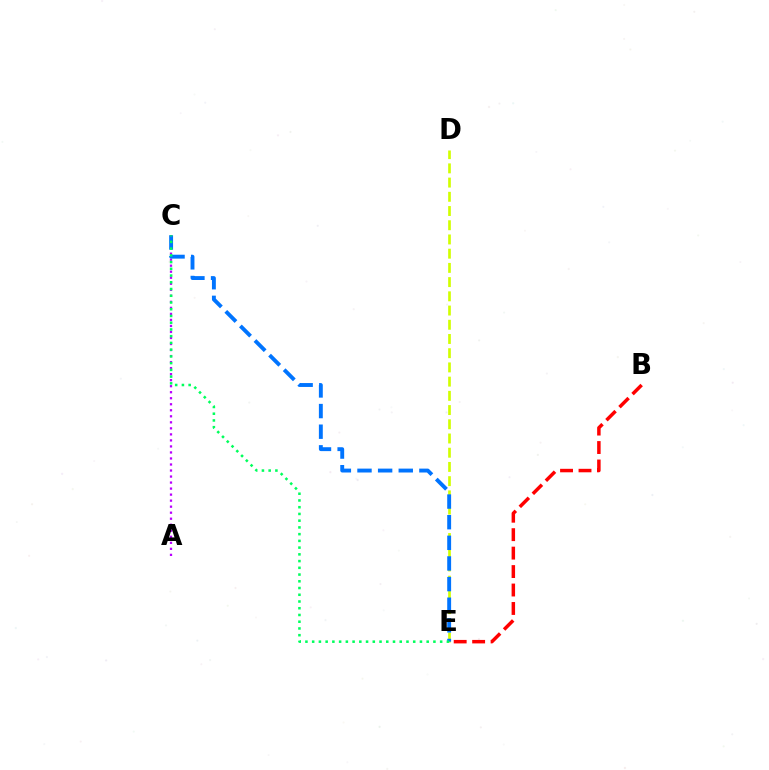{('A', 'C'): [{'color': '#b900ff', 'line_style': 'dotted', 'thickness': 1.64}], ('D', 'E'): [{'color': '#d1ff00', 'line_style': 'dashed', 'thickness': 1.93}], ('B', 'E'): [{'color': '#ff0000', 'line_style': 'dashed', 'thickness': 2.51}], ('C', 'E'): [{'color': '#0074ff', 'line_style': 'dashed', 'thickness': 2.8}, {'color': '#00ff5c', 'line_style': 'dotted', 'thickness': 1.83}]}